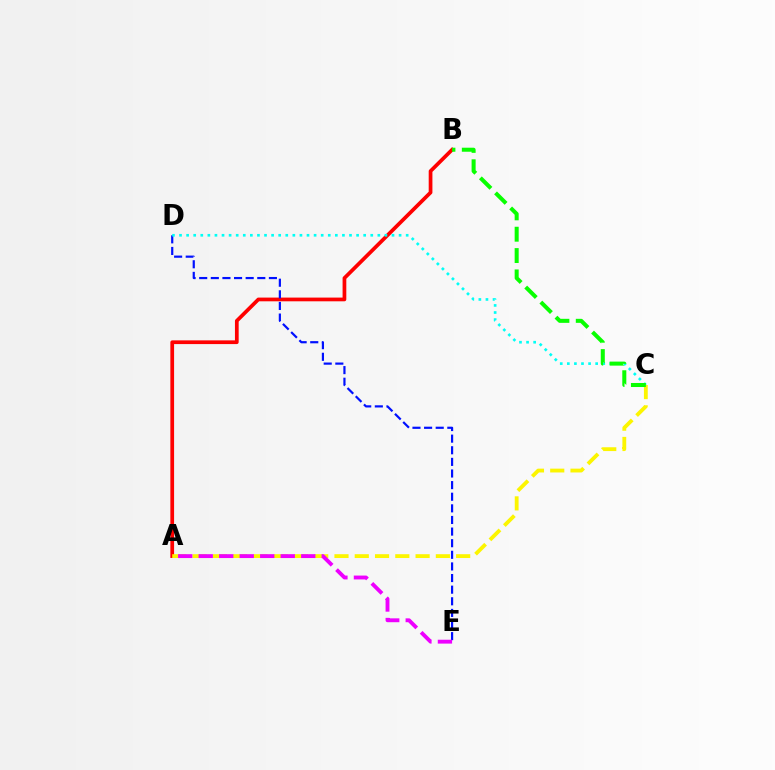{('A', 'B'): [{'color': '#ff0000', 'line_style': 'solid', 'thickness': 2.68}], ('A', 'C'): [{'color': '#fcf500', 'line_style': 'dashed', 'thickness': 2.75}], ('D', 'E'): [{'color': '#0010ff', 'line_style': 'dashed', 'thickness': 1.58}], ('C', 'D'): [{'color': '#00fff6', 'line_style': 'dotted', 'thickness': 1.92}], ('B', 'C'): [{'color': '#08ff00', 'line_style': 'dashed', 'thickness': 2.9}], ('A', 'E'): [{'color': '#ee00ff', 'line_style': 'dashed', 'thickness': 2.79}]}